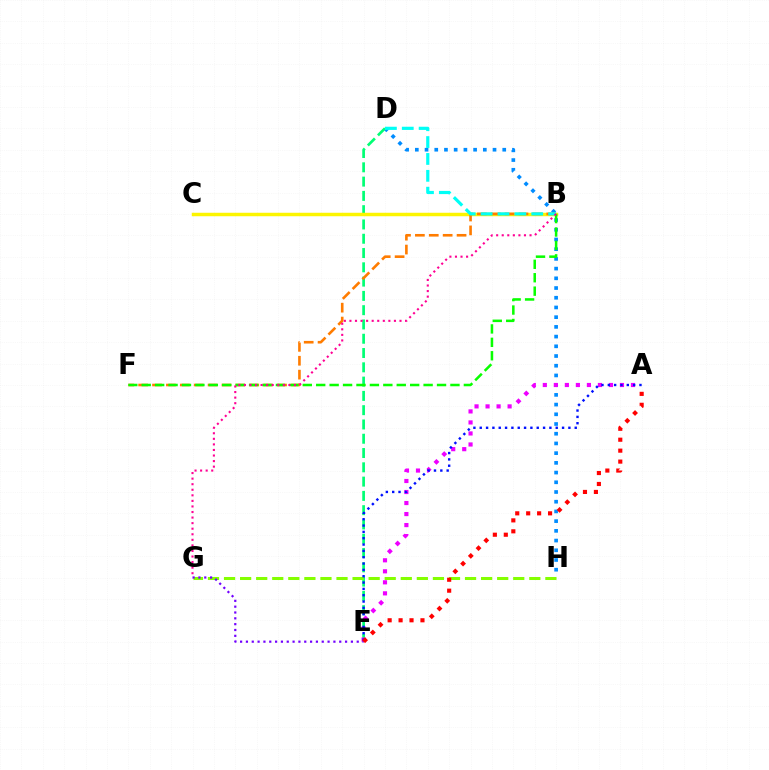{('D', 'H'): [{'color': '#008cff', 'line_style': 'dotted', 'thickness': 2.64}], ('D', 'E'): [{'color': '#00ff74', 'line_style': 'dashed', 'thickness': 1.94}], ('A', 'E'): [{'color': '#ee00ff', 'line_style': 'dotted', 'thickness': 2.99}, {'color': '#0010ff', 'line_style': 'dotted', 'thickness': 1.72}, {'color': '#ff0000', 'line_style': 'dotted', 'thickness': 2.97}], ('B', 'C'): [{'color': '#fcf500', 'line_style': 'solid', 'thickness': 2.5}], ('G', 'H'): [{'color': '#84ff00', 'line_style': 'dashed', 'thickness': 2.18}], ('B', 'F'): [{'color': '#ff7c00', 'line_style': 'dashed', 'thickness': 1.89}, {'color': '#08ff00', 'line_style': 'dashed', 'thickness': 1.82}], ('B', 'D'): [{'color': '#00fff6', 'line_style': 'dashed', 'thickness': 2.29}], ('E', 'G'): [{'color': '#7200ff', 'line_style': 'dotted', 'thickness': 1.58}], ('B', 'G'): [{'color': '#ff0094', 'line_style': 'dotted', 'thickness': 1.51}]}